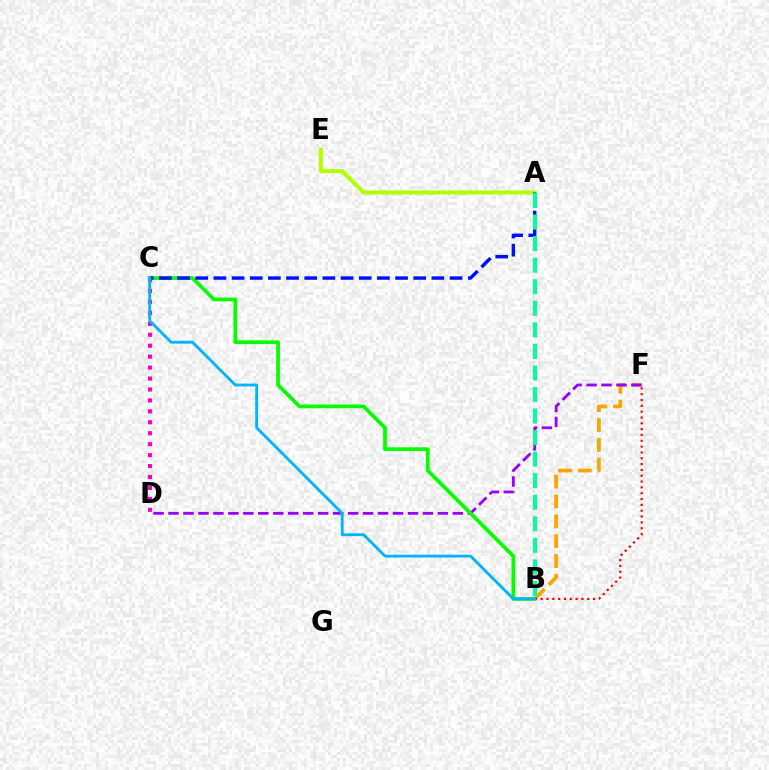{('C', 'D'): [{'color': '#ff00bd', 'line_style': 'dotted', 'thickness': 2.97}], ('B', 'F'): [{'color': '#ffa500', 'line_style': 'dashed', 'thickness': 2.7}, {'color': '#ff0000', 'line_style': 'dotted', 'thickness': 1.58}], ('D', 'F'): [{'color': '#9b00ff', 'line_style': 'dashed', 'thickness': 2.03}], ('A', 'E'): [{'color': '#b3ff00', 'line_style': 'solid', 'thickness': 2.89}], ('B', 'C'): [{'color': '#08ff00', 'line_style': 'solid', 'thickness': 2.69}, {'color': '#00b5ff', 'line_style': 'solid', 'thickness': 2.04}], ('A', 'C'): [{'color': '#0010ff', 'line_style': 'dashed', 'thickness': 2.47}], ('A', 'B'): [{'color': '#00ff9d', 'line_style': 'dashed', 'thickness': 2.93}]}